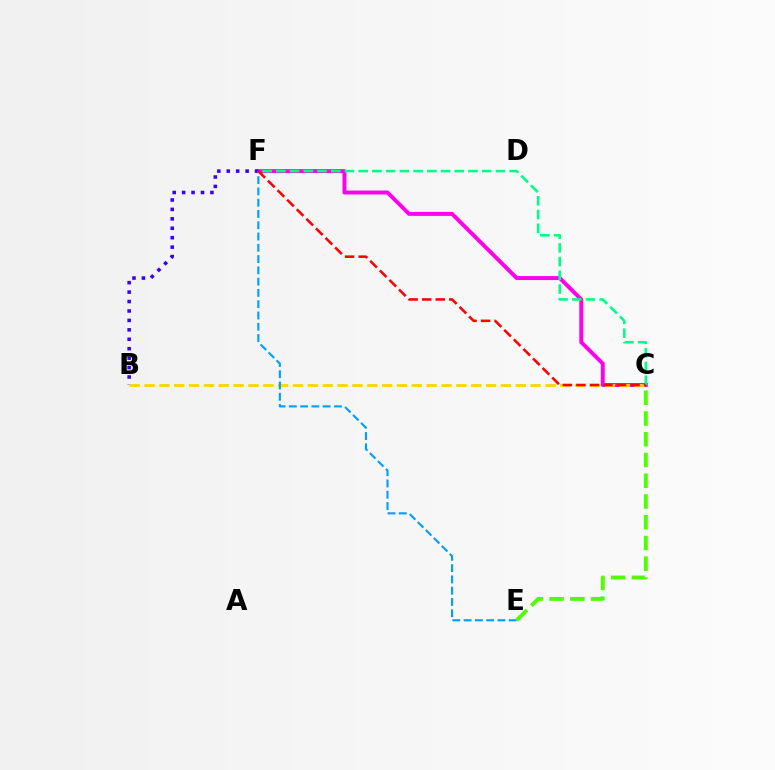{('C', 'F'): [{'color': '#ff00ed', 'line_style': 'solid', 'thickness': 2.84}, {'color': '#00ff86', 'line_style': 'dashed', 'thickness': 1.86}, {'color': '#ff0000', 'line_style': 'dashed', 'thickness': 1.84}], ('B', 'F'): [{'color': '#3700ff', 'line_style': 'dotted', 'thickness': 2.56}], ('B', 'C'): [{'color': '#ffd500', 'line_style': 'dashed', 'thickness': 2.02}], ('E', 'F'): [{'color': '#009eff', 'line_style': 'dashed', 'thickness': 1.53}], ('C', 'E'): [{'color': '#4fff00', 'line_style': 'dashed', 'thickness': 2.82}]}